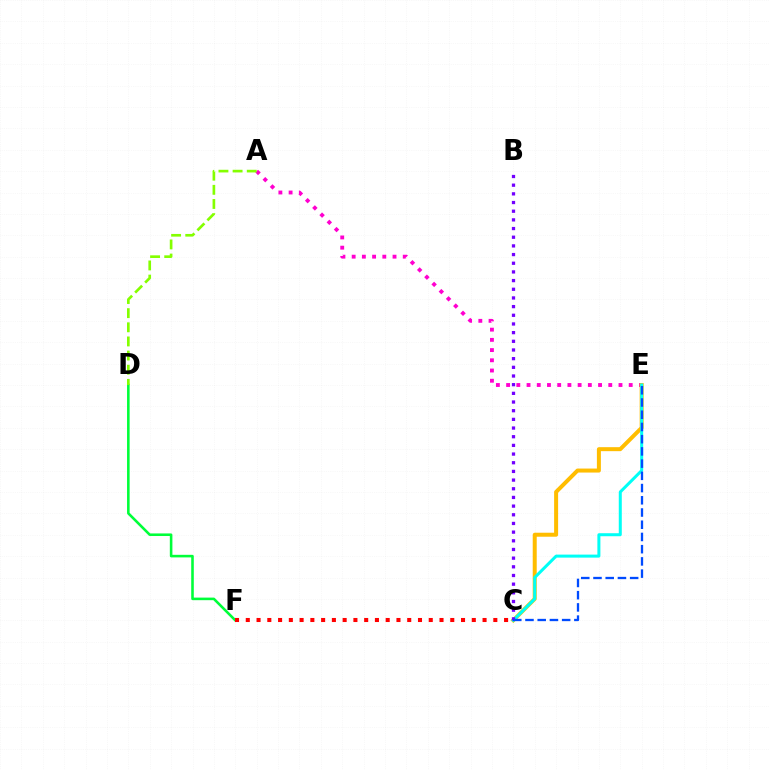{('A', 'E'): [{'color': '#ff00cf', 'line_style': 'dotted', 'thickness': 2.78}], ('C', 'E'): [{'color': '#ffbd00', 'line_style': 'solid', 'thickness': 2.88}, {'color': '#00fff6', 'line_style': 'solid', 'thickness': 2.17}, {'color': '#004bff', 'line_style': 'dashed', 'thickness': 1.66}], ('D', 'F'): [{'color': '#00ff39', 'line_style': 'solid', 'thickness': 1.86}], ('B', 'C'): [{'color': '#7200ff', 'line_style': 'dotted', 'thickness': 2.36}], ('A', 'D'): [{'color': '#84ff00', 'line_style': 'dashed', 'thickness': 1.92}], ('C', 'F'): [{'color': '#ff0000', 'line_style': 'dotted', 'thickness': 2.92}]}